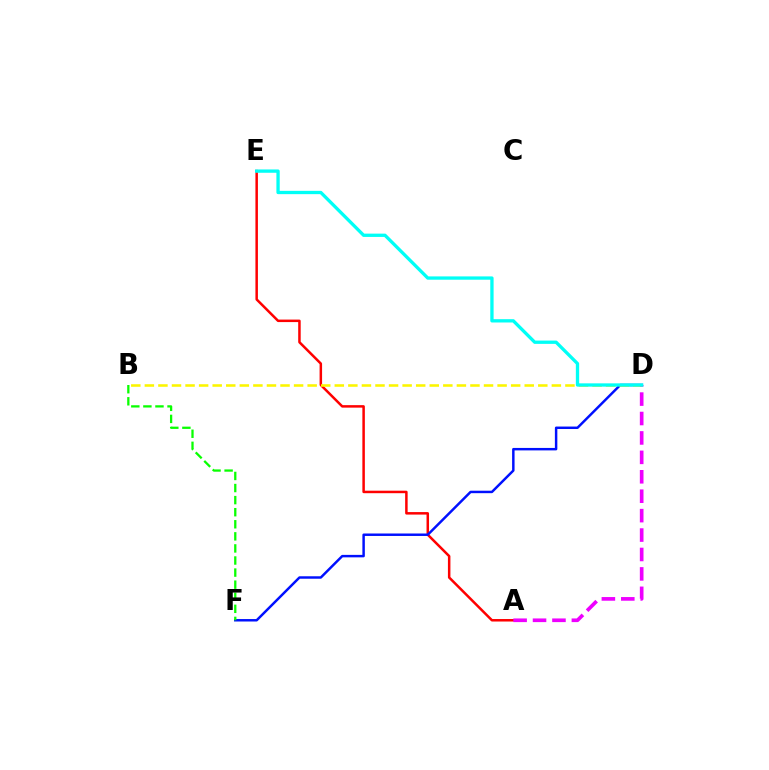{('A', 'E'): [{'color': '#ff0000', 'line_style': 'solid', 'thickness': 1.8}], ('D', 'F'): [{'color': '#0010ff', 'line_style': 'solid', 'thickness': 1.77}], ('B', 'F'): [{'color': '#08ff00', 'line_style': 'dashed', 'thickness': 1.64}], ('B', 'D'): [{'color': '#fcf500', 'line_style': 'dashed', 'thickness': 1.84}], ('A', 'D'): [{'color': '#ee00ff', 'line_style': 'dashed', 'thickness': 2.64}], ('D', 'E'): [{'color': '#00fff6', 'line_style': 'solid', 'thickness': 2.38}]}